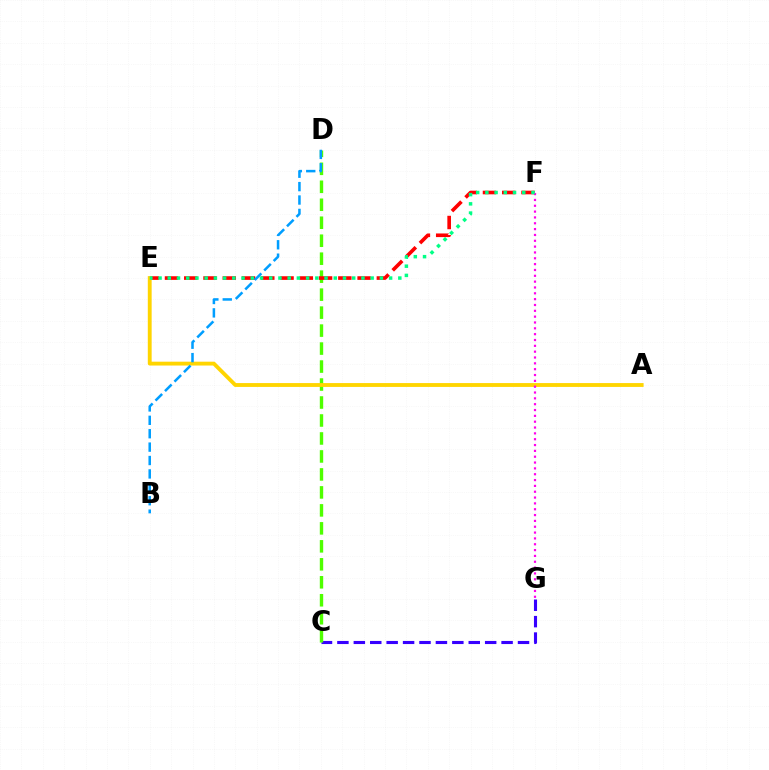{('C', 'G'): [{'color': '#3700ff', 'line_style': 'dashed', 'thickness': 2.23}], ('C', 'D'): [{'color': '#4fff00', 'line_style': 'dashed', 'thickness': 2.44}], ('E', 'F'): [{'color': '#ff0000', 'line_style': 'dashed', 'thickness': 2.62}, {'color': '#00ff86', 'line_style': 'dotted', 'thickness': 2.51}], ('A', 'E'): [{'color': '#ffd500', 'line_style': 'solid', 'thickness': 2.77}], ('F', 'G'): [{'color': '#ff00ed', 'line_style': 'dotted', 'thickness': 1.59}], ('B', 'D'): [{'color': '#009eff', 'line_style': 'dashed', 'thickness': 1.82}]}